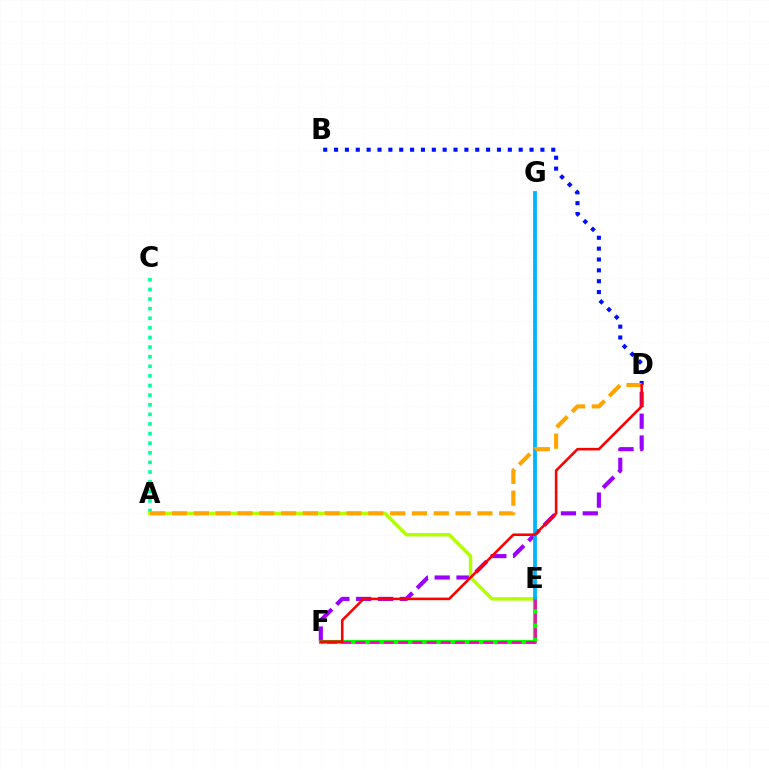{('D', 'F'): [{'color': '#9b00ff', 'line_style': 'dashed', 'thickness': 2.97}, {'color': '#ff0000', 'line_style': 'solid', 'thickness': 1.85}], ('A', 'C'): [{'color': '#00ff9d', 'line_style': 'dotted', 'thickness': 2.61}], ('A', 'E'): [{'color': '#b3ff00', 'line_style': 'solid', 'thickness': 2.48}], ('B', 'D'): [{'color': '#0010ff', 'line_style': 'dotted', 'thickness': 2.95}], ('E', 'F'): [{'color': '#08ff00', 'line_style': 'solid', 'thickness': 2.97}, {'color': '#ff00bd', 'line_style': 'dashed', 'thickness': 1.93}], ('E', 'G'): [{'color': '#00b5ff', 'line_style': 'solid', 'thickness': 2.73}], ('A', 'D'): [{'color': '#ffa500', 'line_style': 'dashed', 'thickness': 2.96}]}